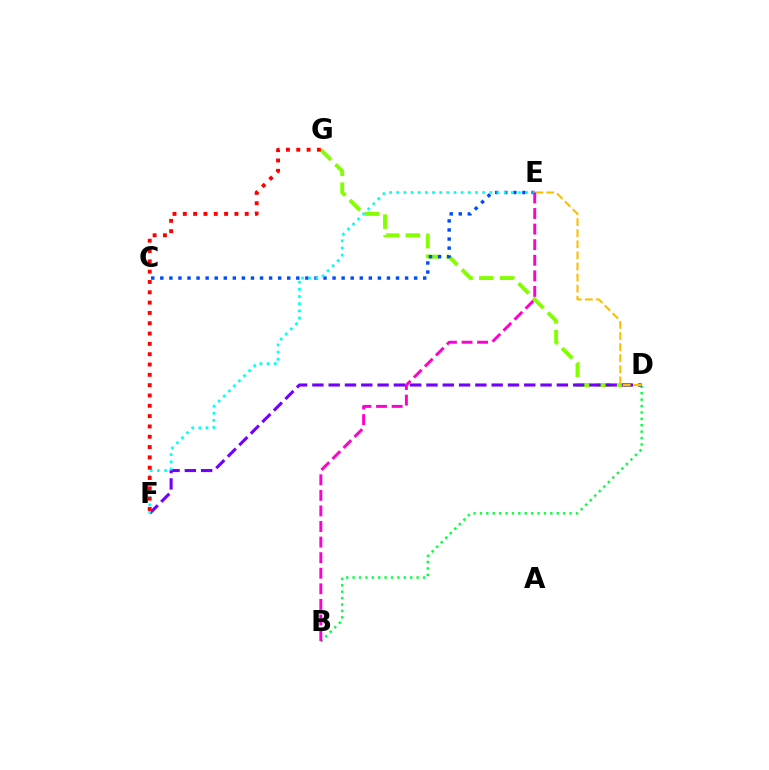{('D', 'G'): [{'color': '#84ff00', 'line_style': 'dashed', 'thickness': 2.82}], ('C', 'E'): [{'color': '#004bff', 'line_style': 'dotted', 'thickness': 2.46}], ('B', 'D'): [{'color': '#00ff39', 'line_style': 'dotted', 'thickness': 1.74}], ('D', 'F'): [{'color': '#7200ff', 'line_style': 'dashed', 'thickness': 2.21}], ('E', 'F'): [{'color': '#00fff6', 'line_style': 'dotted', 'thickness': 1.95}], ('F', 'G'): [{'color': '#ff0000', 'line_style': 'dotted', 'thickness': 2.8}], ('D', 'E'): [{'color': '#ffbd00', 'line_style': 'dashed', 'thickness': 1.51}], ('B', 'E'): [{'color': '#ff00cf', 'line_style': 'dashed', 'thickness': 2.12}]}